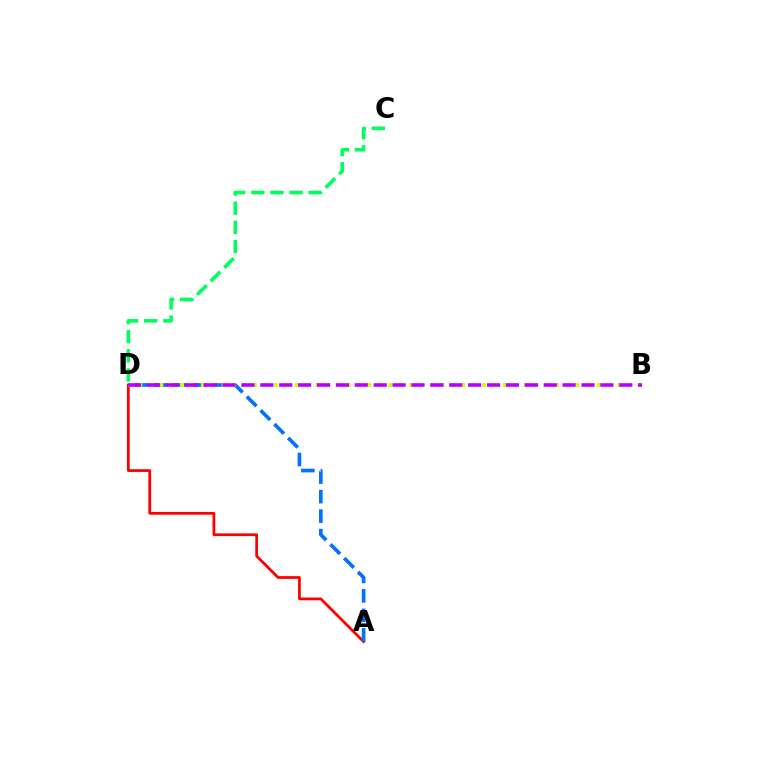{('C', 'D'): [{'color': '#00ff5c', 'line_style': 'dashed', 'thickness': 2.6}], ('A', 'D'): [{'color': '#ff0000', 'line_style': 'solid', 'thickness': 1.98}, {'color': '#0074ff', 'line_style': 'dashed', 'thickness': 2.65}], ('B', 'D'): [{'color': '#d1ff00', 'line_style': 'dotted', 'thickness': 2.83}, {'color': '#b900ff', 'line_style': 'dashed', 'thickness': 2.57}]}